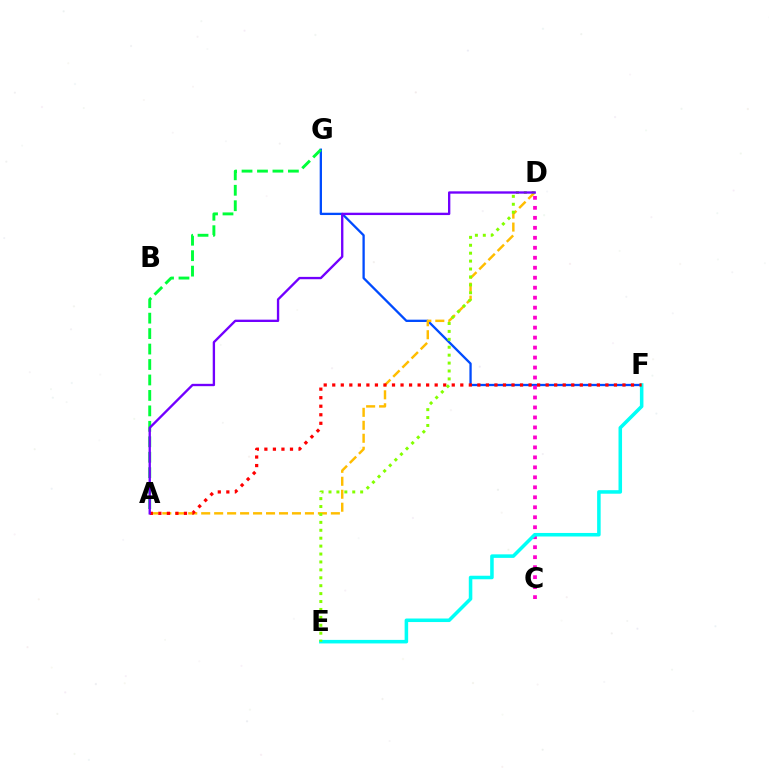{('F', 'G'): [{'color': '#004bff', 'line_style': 'solid', 'thickness': 1.66}], ('C', 'D'): [{'color': '#ff00cf', 'line_style': 'dotted', 'thickness': 2.71}], ('E', 'F'): [{'color': '#00fff6', 'line_style': 'solid', 'thickness': 2.55}], ('A', 'D'): [{'color': '#ffbd00', 'line_style': 'dashed', 'thickness': 1.76}, {'color': '#7200ff', 'line_style': 'solid', 'thickness': 1.69}], ('A', 'G'): [{'color': '#00ff39', 'line_style': 'dashed', 'thickness': 2.1}], ('A', 'F'): [{'color': '#ff0000', 'line_style': 'dotted', 'thickness': 2.32}], ('D', 'E'): [{'color': '#84ff00', 'line_style': 'dotted', 'thickness': 2.15}]}